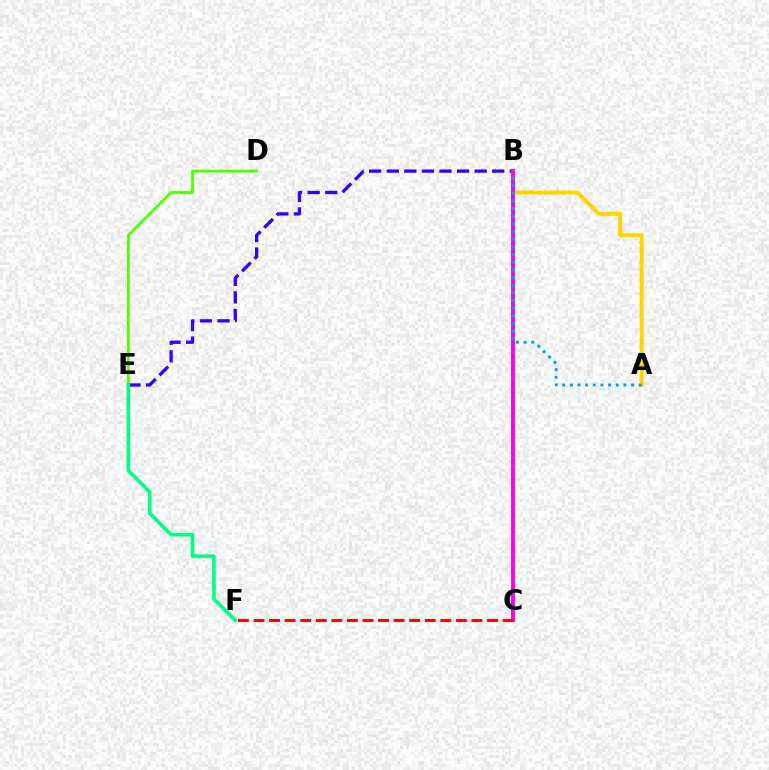{('A', 'B'): [{'color': '#ffd500', 'line_style': 'solid', 'thickness': 2.87}, {'color': '#009eff', 'line_style': 'dotted', 'thickness': 2.08}], ('D', 'E'): [{'color': '#4fff00', 'line_style': 'solid', 'thickness': 1.98}], ('B', 'E'): [{'color': '#3700ff', 'line_style': 'dashed', 'thickness': 2.39}], ('E', 'F'): [{'color': '#00ff86', 'line_style': 'solid', 'thickness': 2.57}], ('B', 'C'): [{'color': '#ff00ed', 'line_style': 'solid', 'thickness': 2.81}], ('C', 'F'): [{'color': '#ff0000', 'line_style': 'dashed', 'thickness': 2.11}]}